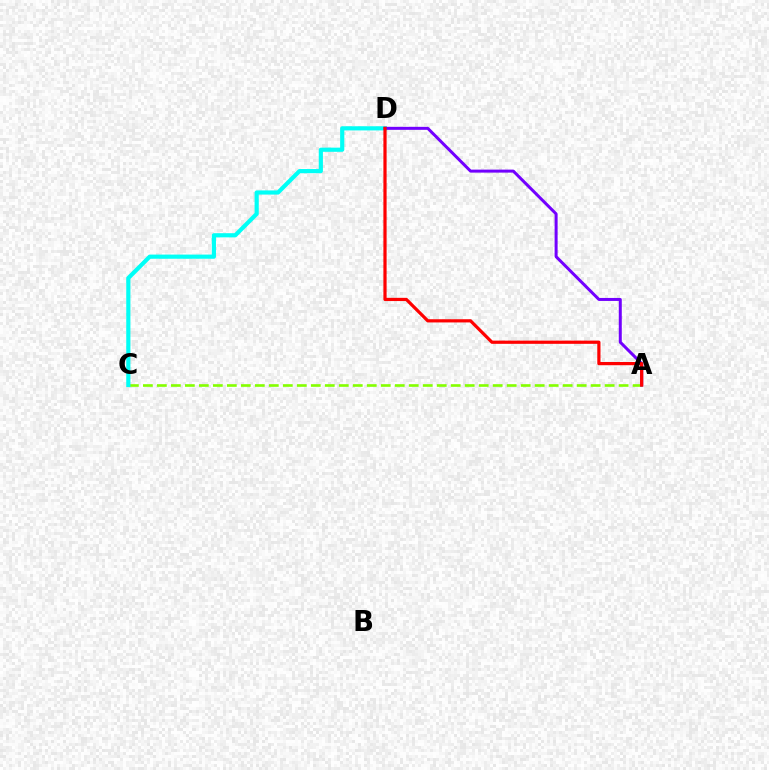{('A', 'C'): [{'color': '#84ff00', 'line_style': 'dashed', 'thickness': 1.9}], ('C', 'D'): [{'color': '#00fff6', 'line_style': 'solid', 'thickness': 3.0}], ('A', 'D'): [{'color': '#7200ff', 'line_style': 'solid', 'thickness': 2.16}, {'color': '#ff0000', 'line_style': 'solid', 'thickness': 2.31}]}